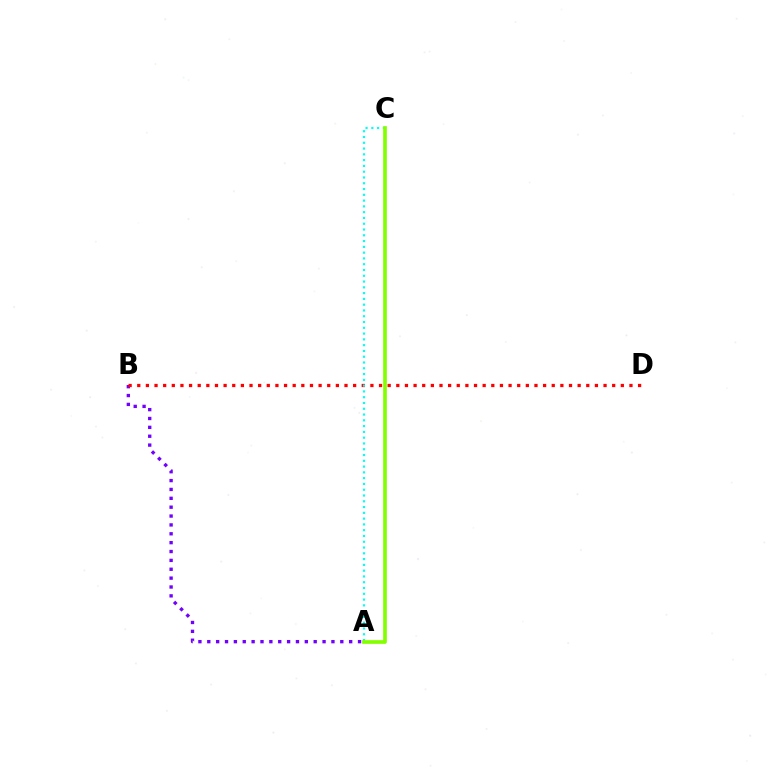{('A', 'B'): [{'color': '#7200ff', 'line_style': 'dotted', 'thickness': 2.41}], ('B', 'D'): [{'color': '#ff0000', 'line_style': 'dotted', 'thickness': 2.35}], ('A', 'C'): [{'color': '#00fff6', 'line_style': 'dotted', 'thickness': 1.57}, {'color': '#84ff00', 'line_style': 'solid', 'thickness': 2.67}]}